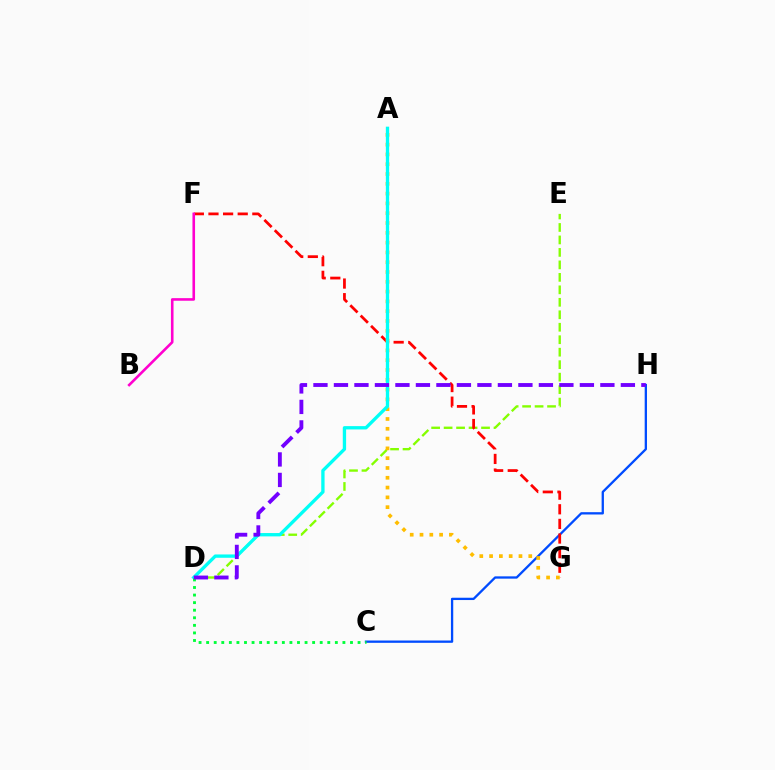{('C', 'H'): [{'color': '#004bff', 'line_style': 'solid', 'thickness': 1.66}], ('D', 'E'): [{'color': '#84ff00', 'line_style': 'dashed', 'thickness': 1.69}], ('F', 'G'): [{'color': '#ff0000', 'line_style': 'dashed', 'thickness': 1.99}], ('A', 'G'): [{'color': '#ffbd00', 'line_style': 'dotted', 'thickness': 2.66}], ('A', 'D'): [{'color': '#00fff6', 'line_style': 'solid', 'thickness': 2.39}], ('C', 'D'): [{'color': '#00ff39', 'line_style': 'dotted', 'thickness': 2.06}], ('D', 'H'): [{'color': '#7200ff', 'line_style': 'dashed', 'thickness': 2.78}], ('B', 'F'): [{'color': '#ff00cf', 'line_style': 'solid', 'thickness': 1.87}]}